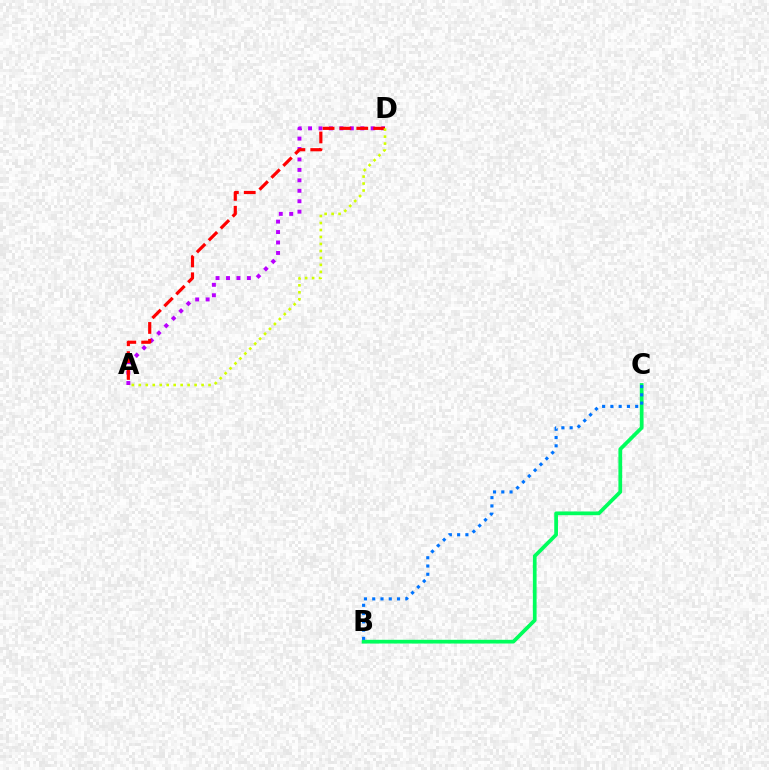{('B', 'C'): [{'color': '#00ff5c', 'line_style': 'solid', 'thickness': 2.69}, {'color': '#0074ff', 'line_style': 'dotted', 'thickness': 2.25}], ('A', 'D'): [{'color': '#b900ff', 'line_style': 'dotted', 'thickness': 2.84}, {'color': '#ff0000', 'line_style': 'dashed', 'thickness': 2.29}, {'color': '#d1ff00', 'line_style': 'dotted', 'thickness': 1.89}]}